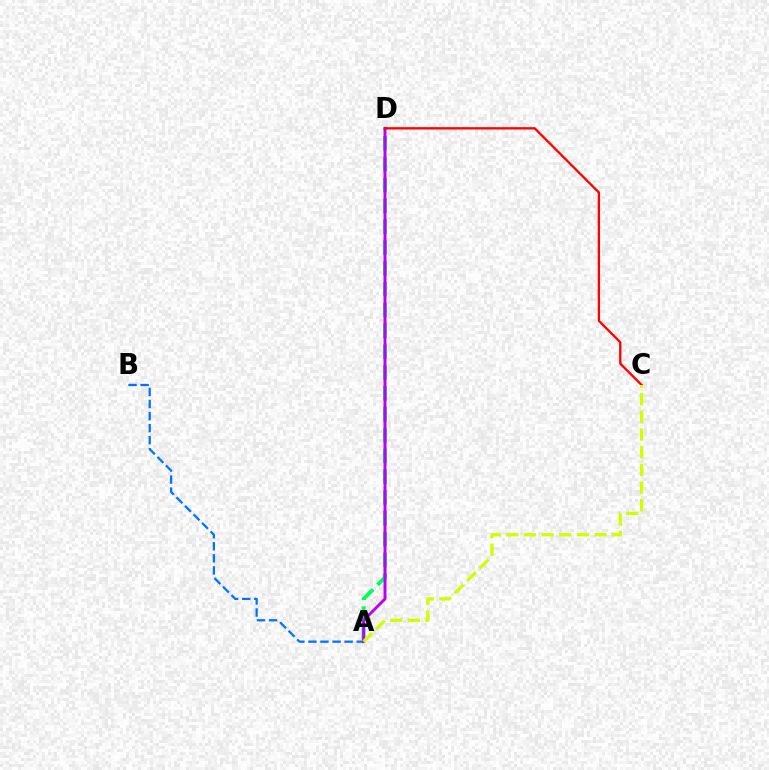{('A', 'D'): [{'color': '#00ff5c', 'line_style': 'dashed', 'thickness': 2.83}, {'color': '#b900ff', 'line_style': 'solid', 'thickness': 2.13}], ('A', 'B'): [{'color': '#0074ff', 'line_style': 'dashed', 'thickness': 1.64}], ('C', 'D'): [{'color': '#ff0000', 'line_style': 'solid', 'thickness': 1.68}], ('A', 'C'): [{'color': '#d1ff00', 'line_style': 'dashed', 'thickness': 2.4}]}